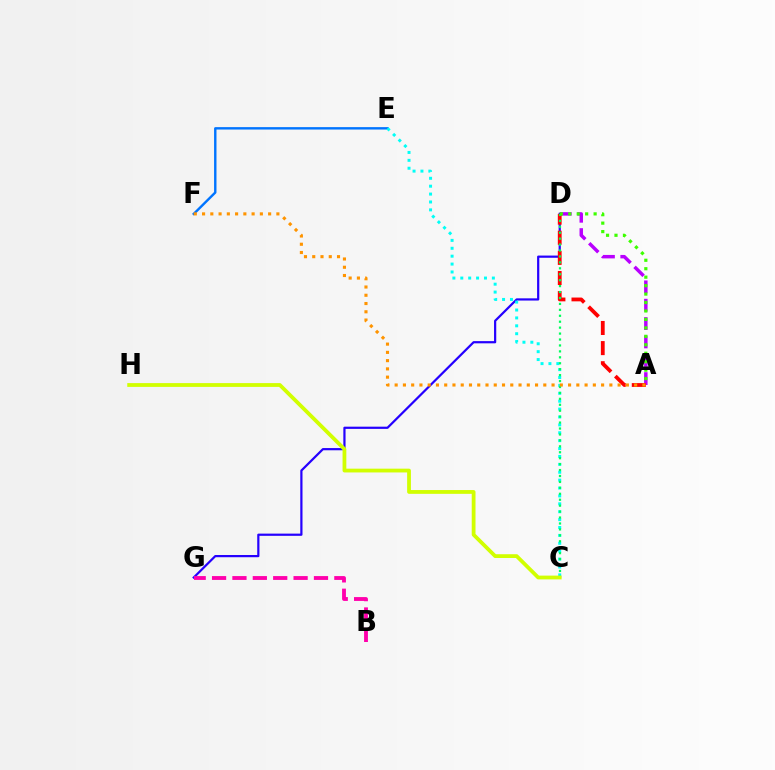{('E', 'F'): [{'color': '#0074ff', 'line_style': 'solid', 'thickness': 1.73}], ('A', 'D'): [{'color': '#b900ff', 'line_style': 'dashed', 'thickness': 2.49}, {'color': '#ff0000', 'line_style': 'dashed', 'thickness': 2.73}, {'color': '#3dff00', 'line_style': 'dotted', 'thickness': 2.3}], ('D', 'G'): [{'color': '#2500ff', 'line_style': 'solid', 'thickness': 1.59}], ('C', 'E'): [{'color': '#00fff6', 'line_style': 'dotted', 'thickness': 2.15}], ('C', 'D'): [{'color': '#00ff5c', 'line_style': 'dotted', 'thickness': 1.61}], ('B', 'G'): [{'color': '#ff00ac', 'line_style': 'dashed', 'thickness': 2.77}], ('A', 'F'): [{'color': '#ff9400', 'line_style': 'dotted', 'thickness': 2.24}], ('C', 'H'): [{'color': '#d1ff00', 'line_style': 'solid', 'thickness': 2.73}]}